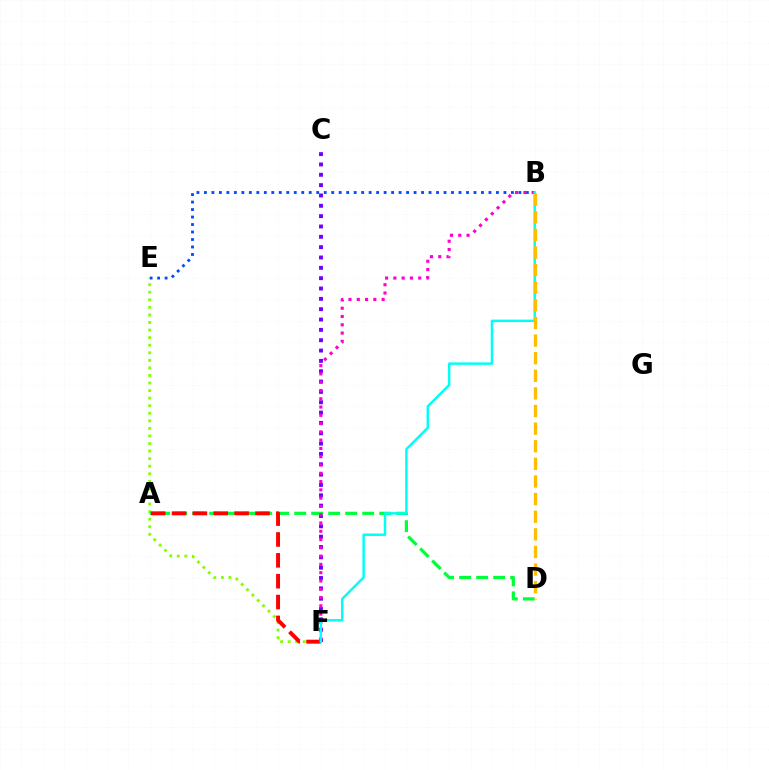{('C', 'F'): [{'color': '#7200ff', 'line_style': 'dotted', 'thickness': 2.81}], ('E', 'F'): [{'color': '#84ff00', 'line_style': 'dotted', 'thickness': 2.06}], ('B', 'E'): [{'color': '#004bff', 'line_style': 'dotted', 'thickness': 2.03}], ('A', 'D'): [{'color': '#00ff39', 'line_style': 'dashed', 'thickness': 2.31}], ('B', 'F'): [{'color': '#ff00cf', 'line_style': 'dotted', 'thickness': 2.25}, {'color': '#00fff6', 'line_style': 'solid', 'thickness': 1.77}], ('A', 'F'): [{'color': '#ff0000', 'line_style': 'dashed', 'thickness': 2.83}], ('B', 'D'): [{'color': '#ffbd00', 'line_style': 'dashed', 'thickness': 2.39}]}